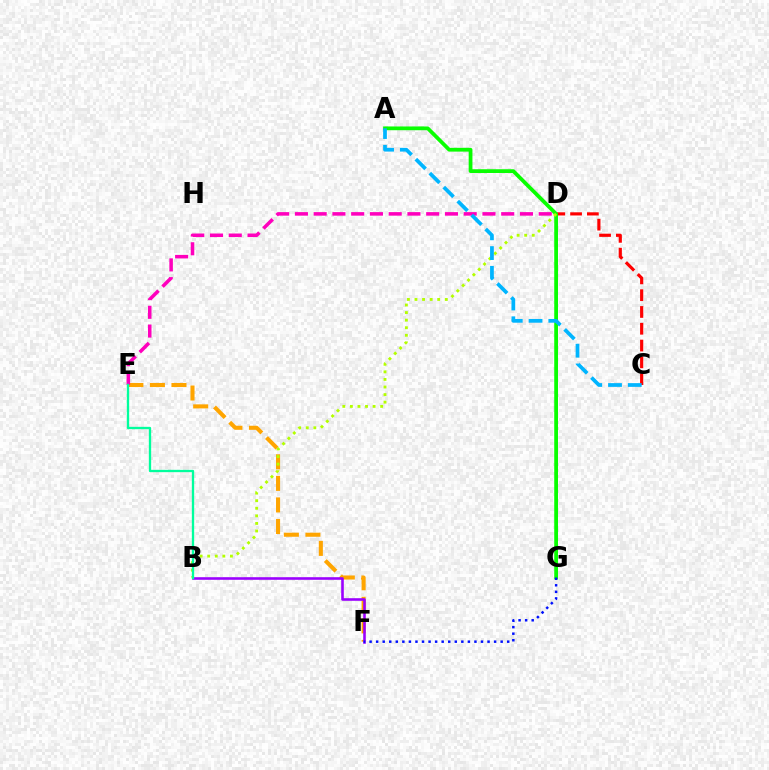{('C', 'D'): [{'color': '#ff0000', 'line_style': 'dashed', 'thickness': 2.28}], ('A', 'G'): [{'color': '#08ff00', 'line_style': 'solid', 'thickness': 2.71}], ('E', 'F'): [{'color': '#ffa500', 'line_style': 'dashed', 'thickness': 2.93}], ('B', 'D'): [{'color': '#b3ff00', 'line_style': 'dotted', 'thickness': 2.06}], ('B', 'F'): [{'color': '#9b00ff', 'line_style': 'solid', 'thickness': 1.87}], ('D', 'E'): [{'color': '#ff00bd', 'line_style': 'dashed', 'thickness': 2.55}], ('F', 'G'): [{'color': '#0010ff', 'line_style': 'dotted', 'thickness': 1.78}], ('B', 'E'): [{'color': '#00ff9d', 'line_style': 'solid', 'thickness': 1.67}], ('A', 'C'): [{'color': '#00b5ff', 'line_style': 'dashed', 'thickness': 2.68}]}